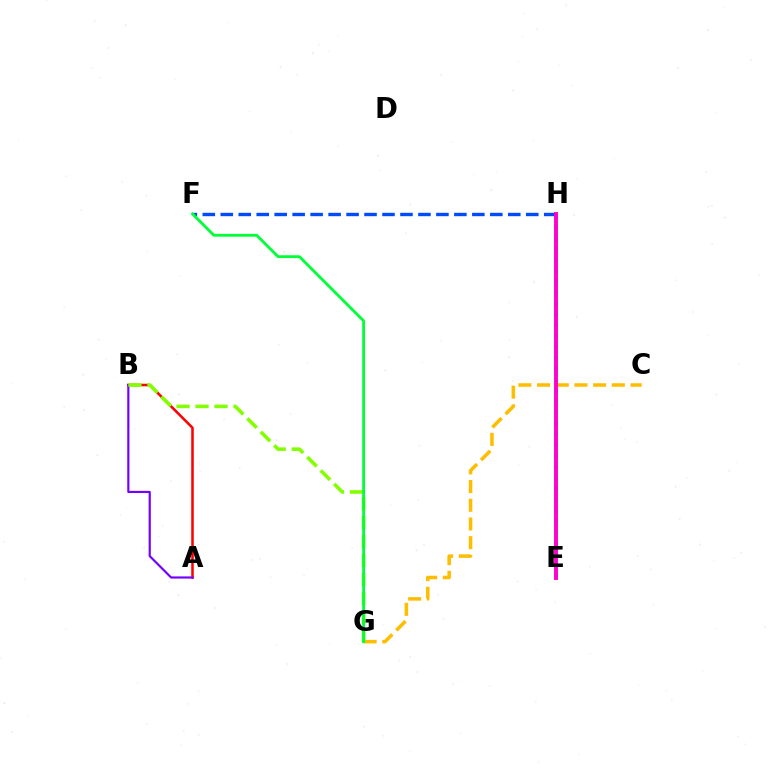{('A', 'B'): [{'color': '#ff0000', 'line_style': 'solid', 'thickness': 1.83}, {'color': '#7200ff', 'line_style': 'solid', 'thickness': 1.57}], ('E', 'H'): [{'color': '#00fff6', 'line_style': 'dotted', 'thickness': 2.96}, {'color': '#ff00cf', 'line_style': 'solid', 'thickness': 2.81}], ('C', 'G'): [{'color': '#ffbd00', 'line_style': 'dashed', 'thickness': 2.54}], ('F', 'H'): [{'color': '#004bff', 'line_style': 'dashed', 'thickness': 2.44}], ('B', 'G'): [{'color': '#84ff00', 'line_style': 'dashed', 'thickness': 2.58}], ('F', 'G'): [{'color': '#00ff39', 'line_style': 'solid', 'thickness': 2.04}]}